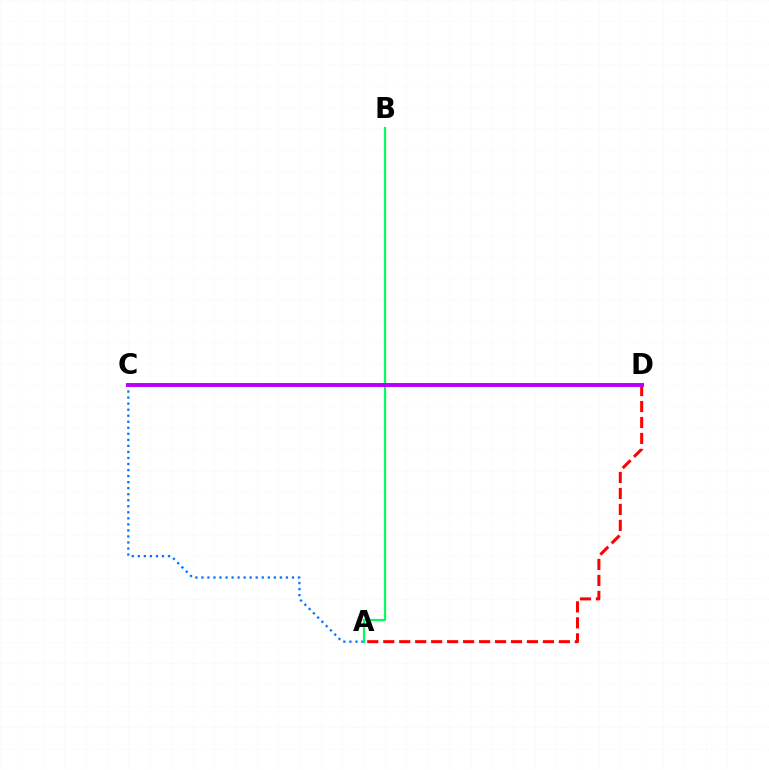{('A', 'D'): [{'color': '#ff0000', 'line_style': 'dashed', 'thickness': 2.17}], ('C', 'D'): [{'color': '#d1ff00', 'line_style': 'solid', 'thickness': 1.56}, {'color': '#b900ff', 'line_style': 'solid', 'thickness': 2.83}], ('A', 'C'): [{'color': '#0074ff', 'line_style': 'dotted', 'thickness': 1.64}], ('A', 'B'): [{'color': '#00ff5c', 'line_style': 'solid', 'thickness': 1.59}]}